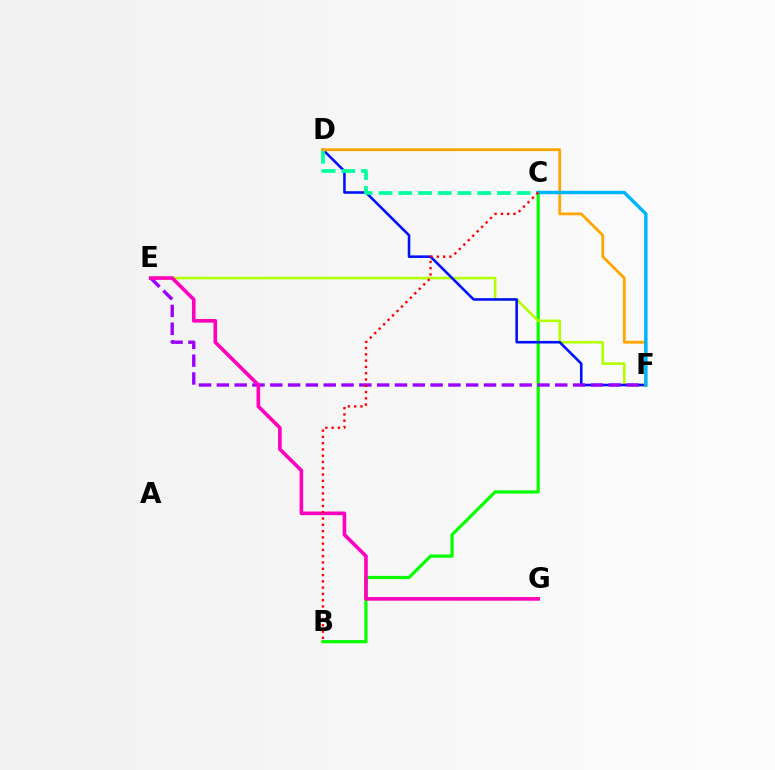{('B', 'C'): [{'color': '#08ff00', 'line_style': 'solid', 'thickness': 2.31}, {'color': '#ff0000', 'line_style': 'dotted', 'thickness': 1.71}], ('E', 'F'): [{'color': '#b3ff00', 'line_style': 'solid', 'thickness': 1.87}, {'color': '#9b00ff', 'line_style': 'dashed', 'thickness': 2.42}], ('D', 'F'): [{'color': '#0010ff', 'line_style': 'solid', 'thickness': 1.85}, {'color': '#ffa500', 'line_style': 'solid', 'thickness': 2.0}], ('C', 'D'): [{'color': '#00ff9d', 'line_style': 'dashed', 'thickness': 2.68}], ('E', 'G'): [{'color': '#ff00bd', 'line_style': 'solid', 'thickness': 2.61}], ('C', 'F'): [{'color': '#00b5ff', 'line_style': 'solid', 'thickness': 2.48}]}